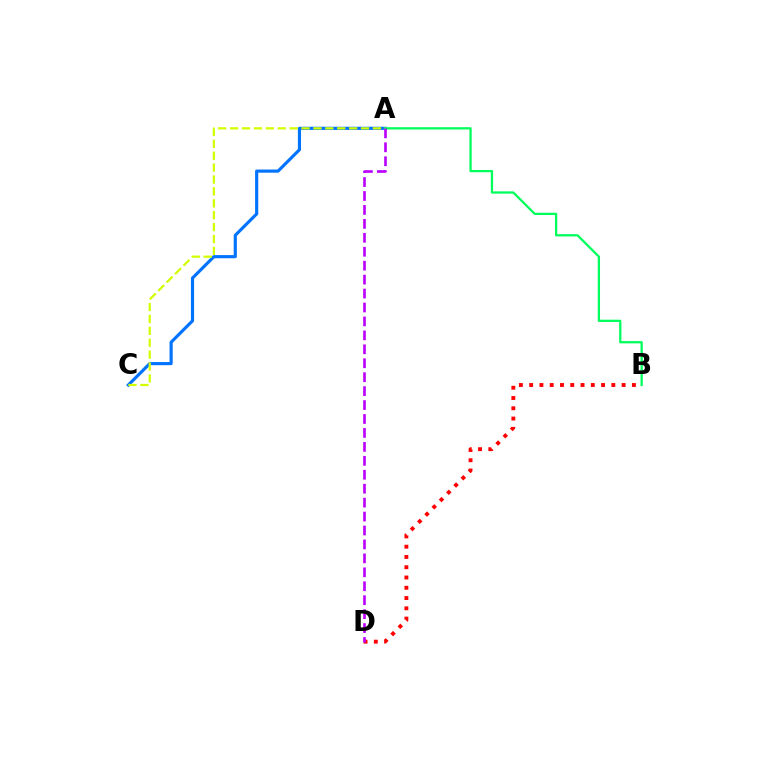{('A', 'C'): [{'color': '#0074ff', 'line_style': 'solid', 'thickness': 2.26}, {'color': '#d1ff00', 'line_style': 'dashed', 'thickness': 1.62}], ('B', 'D'): [{'color': '#ff0000', 'line_style': 'dotted', 'thickness': 2.79}], ('A', 'B'): [{'color': '#00ff5c', 'line_style': 'solid', 'thickness': 1.64}], ('A', 'D'): [{'color': '#b900ff', 'line_style': 'dashed', 'thickness': 1.89}]}